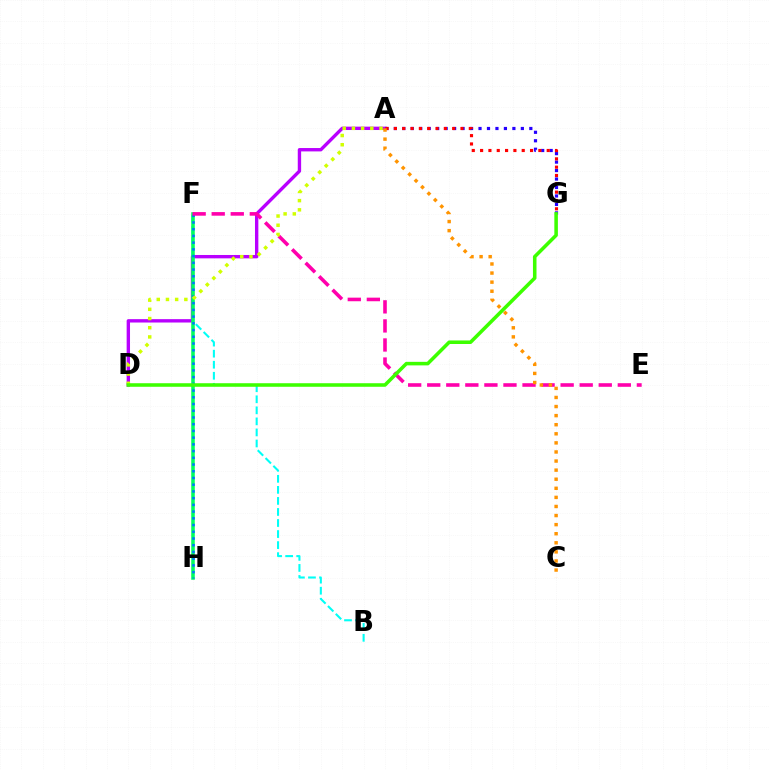{('B', 'F'): [{'color': '#00fff6', 'line_style': 'dashed', 'thickness': 1.5}], ('A', 'D'): [{'color': '#b900ff', 'line_style': 'solid', 'thickness': 2.42}, {'color': '#d1ff00', 'line_style': 'dotted', 'thickness': 2.5}], ('A', 'G'): [{'color': '#2500ff', 'line_style': 'dotted', 'thickness': 2.3}, {'color': '#ff0000', 'line_style': 'dotted', 'thickness': 2.26}], ('F', 'H'): [{'color': '#00ff5c', 'line_style': 'solid', 'thickness': 2.56}, {'color': '#0074ff', 'line_style': 'dotted', 'thickness': 1.83}], ('E', 'F'): [{'color': '#ff00ac', 'line_style': 'dashed', 'thickness': 2.59}], ('D', 'G'): [{'color': '#3dff00', 'line_style': 'solid', 'thickness': 2.55}], ('A', 'C'): [{'color': '#ff9400', 'line_style': 'dotted', 'thickness': 2.47}]}